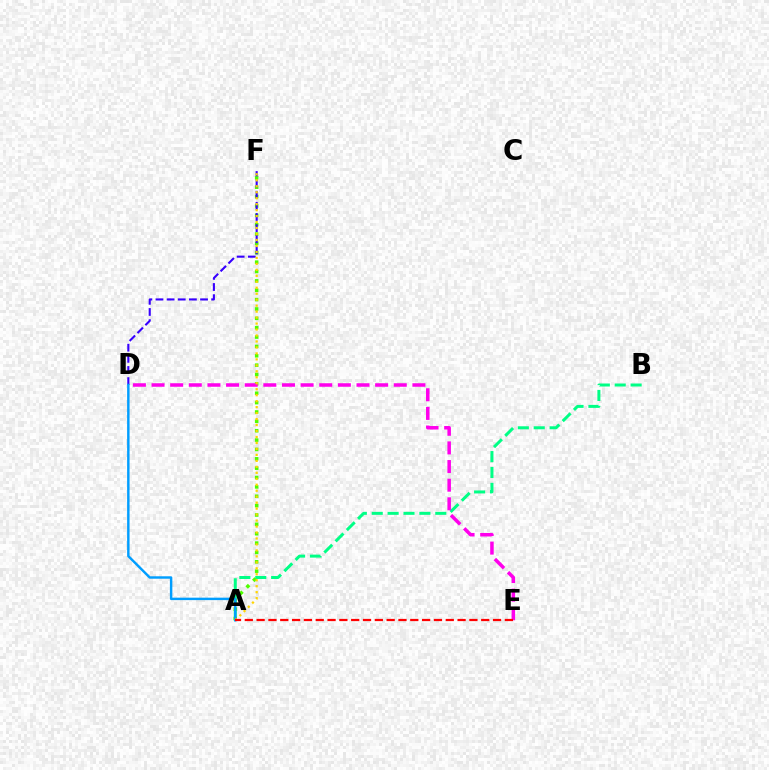{('A', 'B'): [{'color': '#00ff86', 'line_style': 'dashed', 'thickness': 2.16}], ('A', 'F'): [{'color': '#4fff00', 'line_style': 'dotted', 'thickness': 2.54}, {'color': '#ffd500', 'line_style': 'dotted', 'thickness': 1.62}], ('D', 'E'): [{'color': '#ff00ed', 'line_style': 'dashed', 'thickness': 2.53}], ('D', 'F'): [{'color': '#3700ff', 'line_style': 'dashed', 'thickness': 1.51}], ('A', 'D'): [{'color': '#009eff', 'line_style': 'solid', 'thickness': 1.76}], ('A', 'E'): [{'color': '#ff0000', 'line_style': 'dashed', 'thickness': 1.61}]}